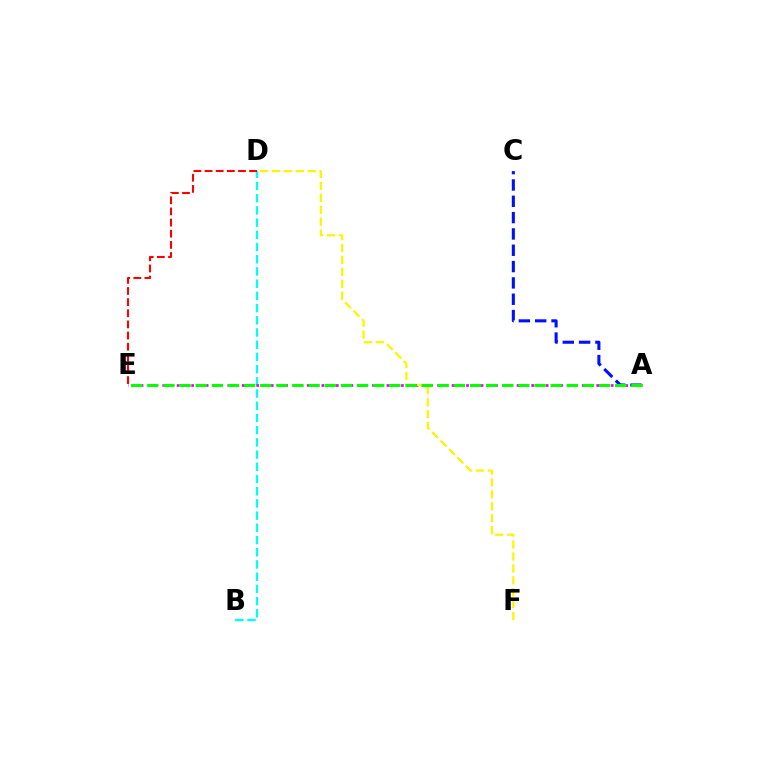{('B', 'D'): [{'color': '#00fff6', 'line_style': 'dashed', 'thickness': 1.66}], ('A', 'E'): [{'color': '#ee00ff', 'line_style': 'dotted', 'thickness': 1.97}, {'color': '#08ff00', 'line_style': 'dashed', 'thickness': 2.19}], ('D', 'F'): [{'color': '#fcf500', 'line_style': 'dashed', 'thickness': 1.62}], ('A', 'C'): [{'color': '#0010ff', 'line_style': 'dashed', 'thickness': 2.22}], ('D', 'E'): [{'color': '#ff0000', 'line_style': 'dashed', 'thickness': 1.51}]}